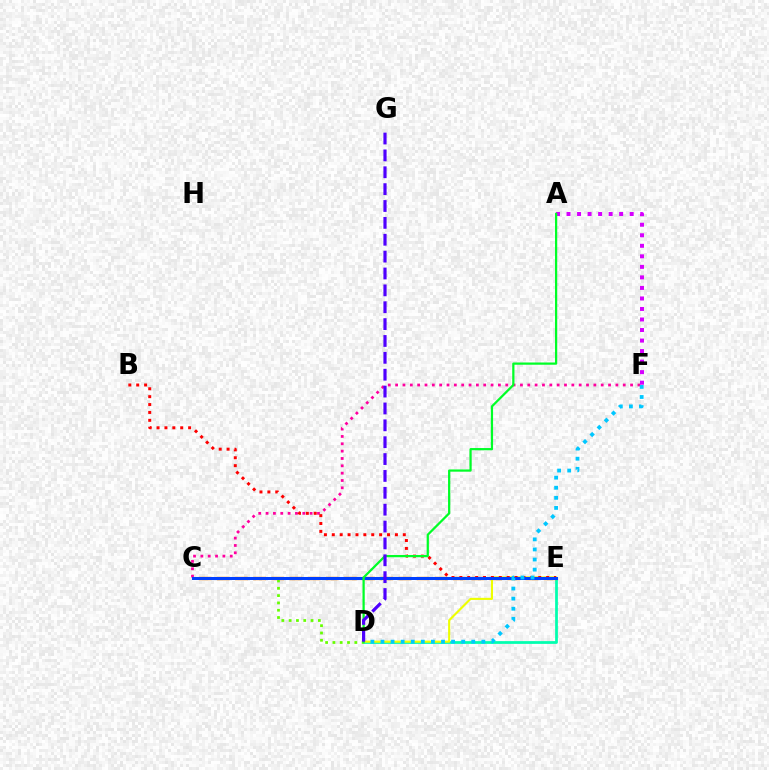{('C', 'F'): [{'color': '#ff00a0', 'line_style': 'dotted', 'thickness': 1.99}], ('D', 'E'): [{'color': '#00ffaf', 'line_style': 'solid', 'thickness': 1.98}, {'color': '#eeff00', 'line_style': 'solid', 'thickness': 1.52}], ('C', 'E'): [{'color': '#ff8800', 'line_style': 'dashed', 'thickness': 2.47}, {'color': '#003fff', 'line_style': 'solid', 'thickness': 2.18}], ('B', 'E'): [{'color': '#ff0000', 'line_style': 'dotted', 'thickness': 2.14}], ('A', 'F'): [{'color': '#d600ff', 'line_style': 'dotted', 'thickness': 2.86}], ('C', 'D'): [{'color': '#66ff00', 'line_style': 'dotted', 'thickness': 1.99}], ('D', 'F'): [{'color': '#00c7ff', 'line_style': 'dotted', 'thickness': 2.74}], ('A', 'D'): [{'color': '#00ff27', 'line_style': 'solid', 'thickness': 1.61}], ('D', 'G'): [{'color': '#4f00ff', 'line_style': 'dashed', 'thickness': 2.29}]}